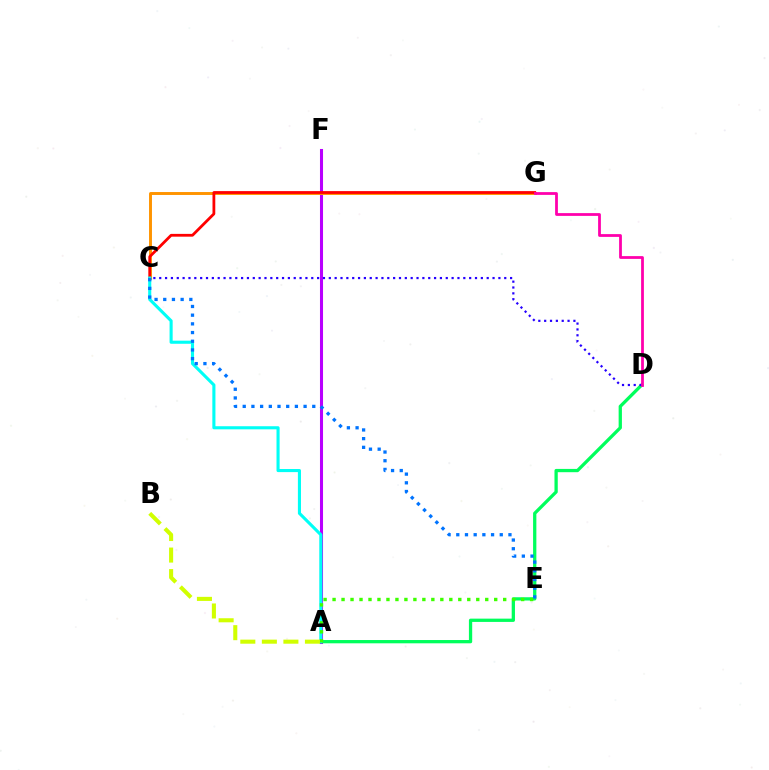{('A', 'F'): [{'color': '#b900ff', 'line_style': 'solid', 'thickness': 2.2}], ('C', 'G'): [{'color': '#ff9400', 'line_style': 'solid', 'thickness': 2.11}, {'color': '#ff0000', 'line_style': 'solid', 'thickness': 2.01}], ('A', 'D'): [{'color': '#00ff5c', 'line_style': 'solid', 'thickness': 2.36}], ('C', 'D'): [{'color': '#2500ff', 'line_style': 'dotted', 'thickness': 1.59}], ('A', 'C'): [{'color': '#00fff6', 'line_style': 'solid', 'thickness': 2.23}], ('A', 'E'): [{'color': '#3dff00', 'line_style': 'dotted', 'thickness': 2.44}], ('C', 'E'): [{'color': '#0074ff', 'line_style': 'dotted', 'thickness': 2.36}], ('A', 'B'): [{'color': '#d1ff00', 'line_style': 'dashed', 'thickness': 2.93}], ('D', 'G'): [{'color': '#ff00ac', 'line_style': 'solid', 'thickness': 2.0}]}